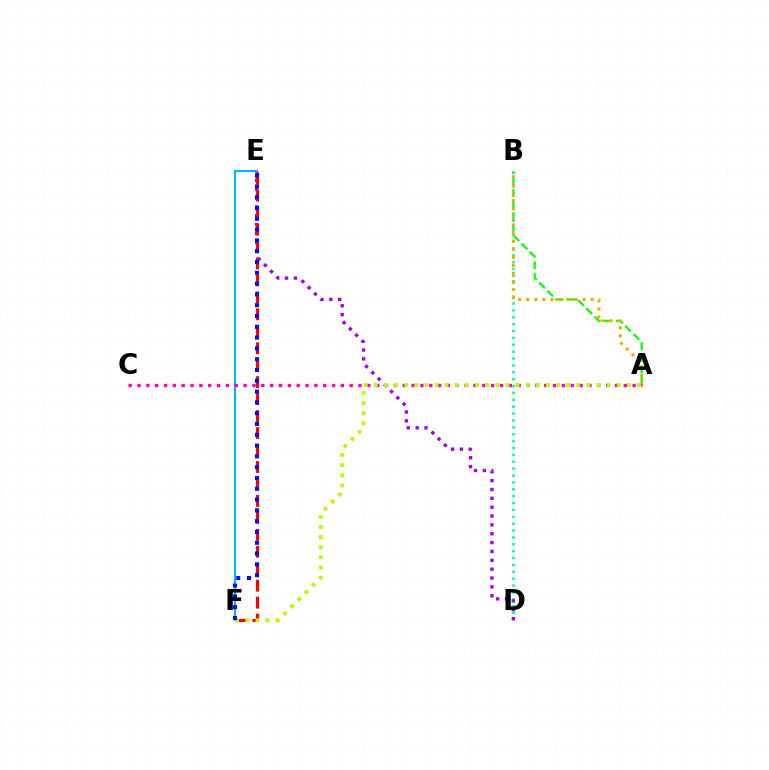{('A', 'B'): [{'color': '#08ff00', 'line_style': 'dashed', 'thickness': 1.57}, {'color': '#ffa500', 'line_style': 'dotted', 'thickness': 2.19}], ('B', 'D'): [{'color': '#00ff9d', 'line_style': 'dotted', 'thickness': 1.87}], ('D', 'E'): [{'color': '#9b00ff', 'line_style': 'dotted', 'thickness': 2.41}], ('E', 'F'): [{'color': '#ff0000', 'line_style': 'dashed', 'thickness': 2.3}, {'color': '#00b5ff', 'line_style': 'solid', 'thickness': 1.53}, {'color': '#0010ff', 'line_style': 'dotted', 'thickness': 2.93}], ('A', 'C'): [{'color': '#ff00bd', 'line_style': 'dotted', 'thickness': 2.4}], ('A', 'F'): [{'color': '#b3ff00', 'line_style': 'dotted', 'thickness': 2.75}]}